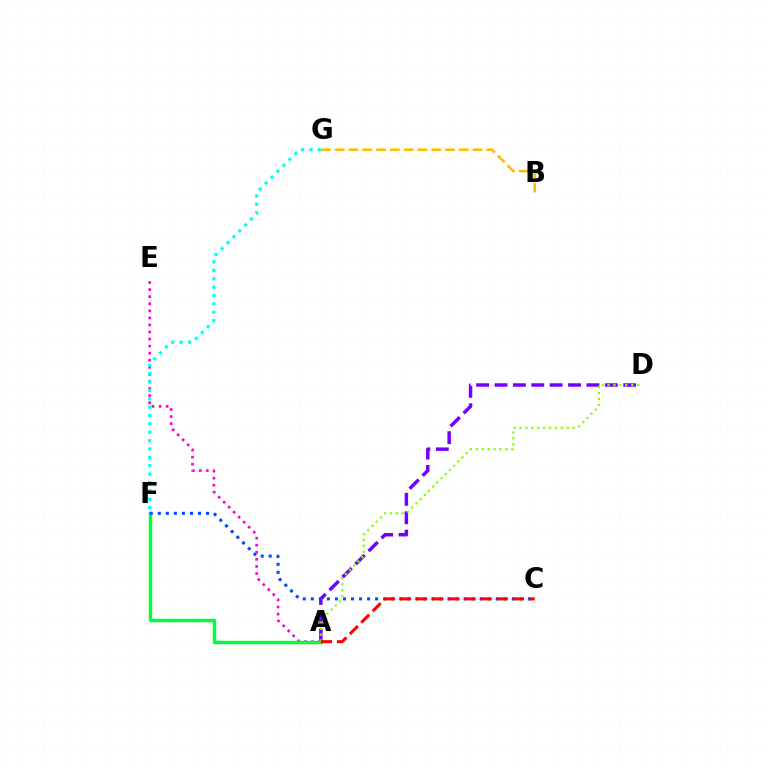{('A', 'E'): [{'color': '#ff00cf', 'line_style': 'dotted', 'thickness': 1.92}], ('A', 'D'): [{'color': '#7200ff', 'line_style': 'dashed', 'thickness': 2.5}, {'color': '#84ff00', 'line_style': 'dotted', 'thickness': 1.61}], ('B', 'G'): [{'color': '#ffbd00', 'line_style': 'dashed', 'thickness': 1.87}], ('A', 'F'): [{'color': '#00ff39', 'line_style': 'solid', 'thickness': 2.47}], ('F', 'G'): [{'color': '#00fff6', 'line_style': 'dotted', 'thickness': 2.28}], ('C', 'F'): [{'color': '#004bff', 'line_style': 'dotted', 'thickness': 2.18}], ('A', 'C'): [{'color': '#ff0000', 'line_style': 'dashed', 'thickness': 2.19}]}